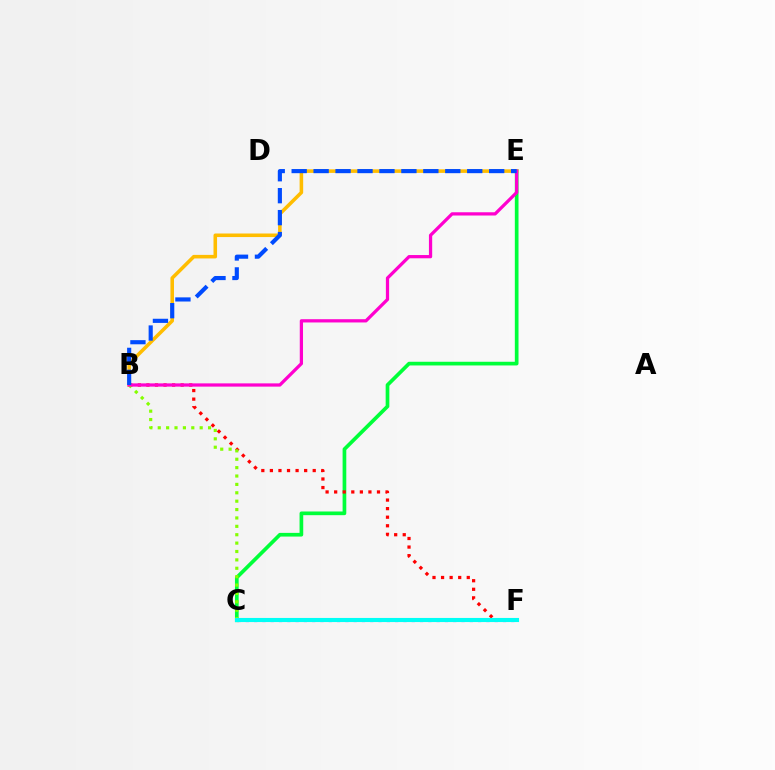{('C', 'E'): [{'color': '#00ff39', 'line_style': 'solid', 'thickness': 2.65}], ('B', 'F'): [{'color': '#ff0000', 'line_style': 'dotted', 'thickness': 2.33}], ('B', 'E'): [{'color': '#ffbd00', 'line_style': 'solid', 'thickness': 2.56}, {'color': '#ff00cf', 'line_style': 'solid', 'thickness': 2.34}, {'color': '#004bff', 'line_style': 'dashed', 'thickness': 2.98}], ('B', 'C'): [{'color': '#84ff00', 'line_style': 'dotted', 'thickness': 2.28}], ('C', 'F'): [{'color': '#7200ff', 'line_style': 'dotted', 'thickness': 2.25}, {'color': '#00fff6', 'line_style': 'solid', 'thickness': 2.95}]}